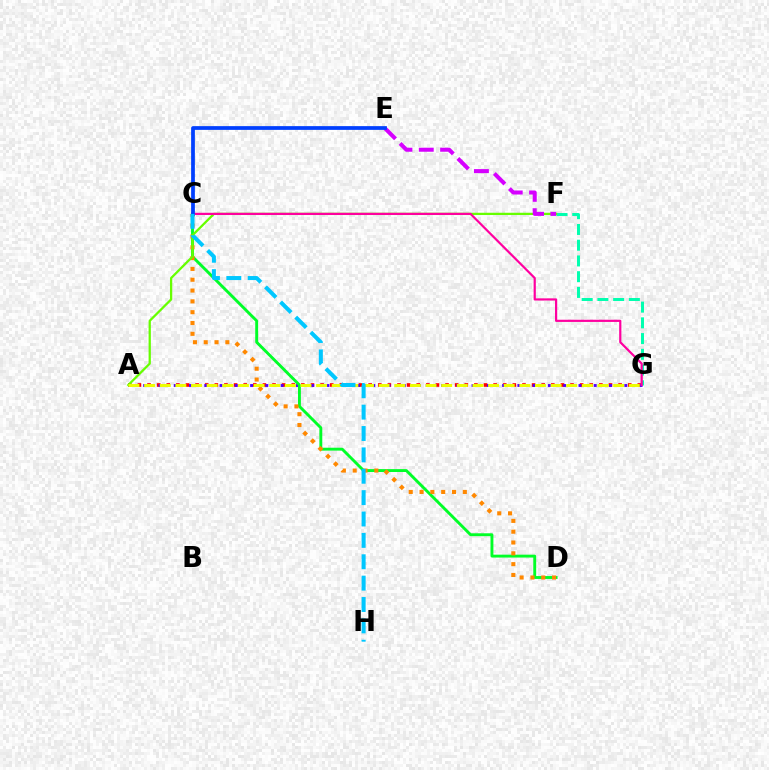{('A', 'G'): [{'color': '#ff0000', 'line_style': 'dotted', 'thickness': 2.61}, {'color': '#4f00ff', 'line_style': 'dotted', 'thickness': 2.07}, {'color': '#eeff00', 'line_style': 'dashed', 'thickness': 2.12}], ('C', 'D'): [{'color': '#00ff27', 'line_style': 'solid', 'thickness': 2.08}, {'color': '#ff8800', 'line_style': 'dotted', 'thickness': 2.94}], ('F', 'G'): [{'color': '#00ffaf', 'line_style': 'dashed', 'thickness': 2.14}], ('A', 'F'): [{'color': '#66ff00', 'line_style': 'solid', 'thickness': 1.63}], ('E', 'F'): [{'color': '#d600ff', 'line_style': 'dashed', 'thickness': 2.9}], ('C', 'G'): [{'color': '#ff00a0', 'line_style': 'solid', 'thickness': 1.58}], ('C', 'E'): [{'color': '#003fff', 'line_style': 'solid', 'thickness': 2.69}], ('C', 'H'): [{'color': '#00c7ff', 'line_style': 'dashed', 'thickness': 2.9}]}